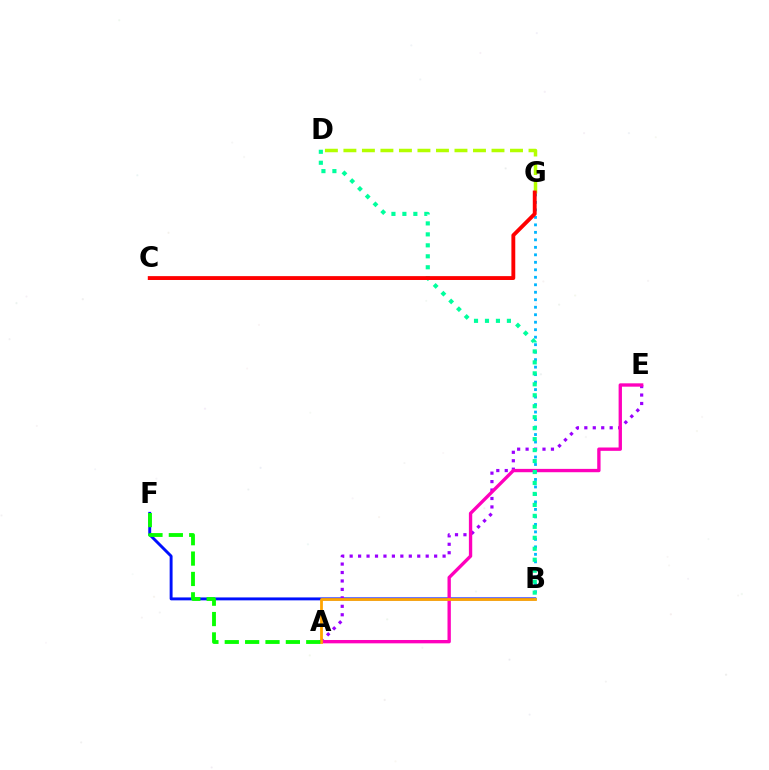{('B', 'F'): [{'color': '#0010ff', 'line_style': 'solid', 'thickness': 2.1}], ('A', 'E'): [{'color': '#9b00ff', 'line_style': 'dotted', 'thickness': 2.3}, {'color': '#ff00bd', 'line_style': 'solid', 'thickness': 2.41}], ('D', 'G'): [{'color': '#b3ff00', 'line_style': 'dashed', 'thickness': 2.51}], ('B', 'G'): [{'color': '#00b5ff', 'line_style': 'dotted', 'thickness': 2.03}], ('B', 'D'): [{'color': '#00ff9d', 'line_style': 'dotted', 'thickness': 2.98}], ('C', 'G'): [{'color': '#ff0000', 'line_style': 'solid', 'thickness': 2.78}], ('A', 'B'): [{'color': '#ffa500', 'line_style': 'solid', 'thickness': 2.0}], ('A', 'F'): [{'color': '#08ff00', 'line_style': 'dashed', 'thickness': 2.77}]}